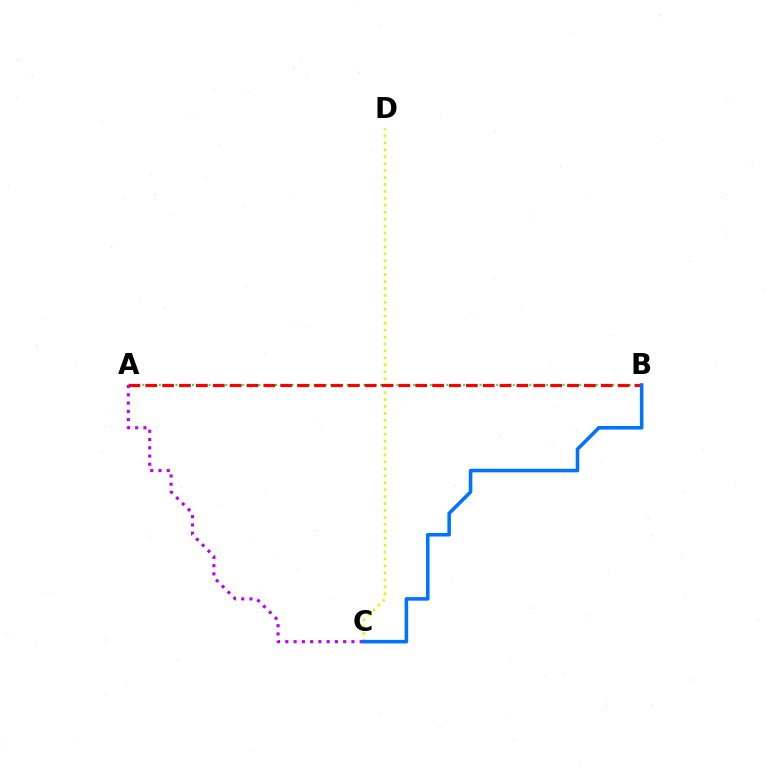{('C', 'D'): [{'color': '#d1ff00', 'line_style': 'dotted', 'thickness': 1.88}], ('A', 'B'): [{'color': '#00ff5c', 'line_style': 'dotted', 'thickness': 1.5}, {'color': '#ff0000', 'line_style': 'dashed', 'thickness': 2.29}], ('A', 'C'): [{'color': '#b900ff', 'line_style': 'dotted', 'thickness': 2.24}], ('B', 'C'): [{'color': '#0074ff', 'line_style': 'solid', 'thickness': 2.57}]}